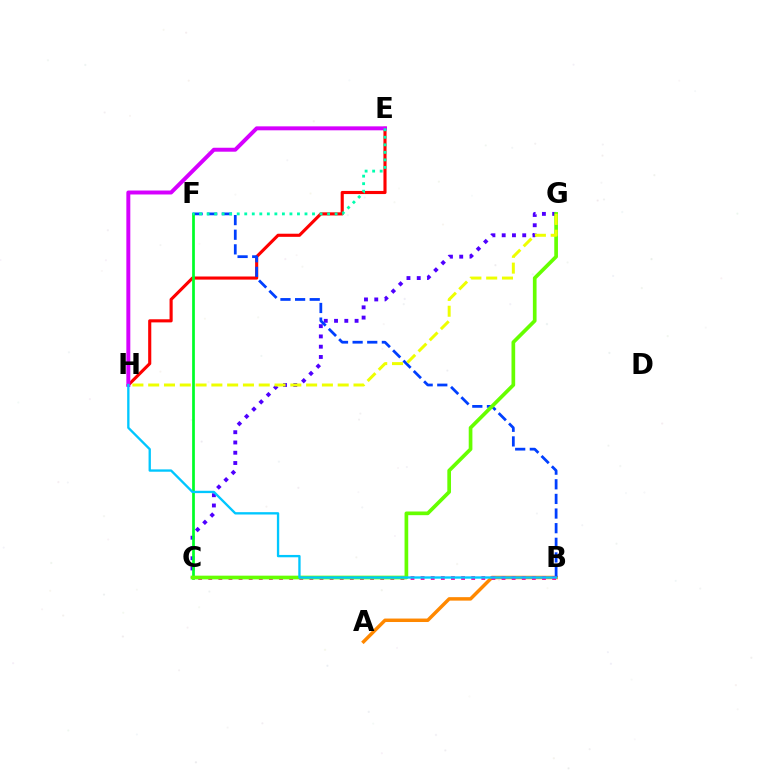{('C', 'G'): [{'color': '#4f00ff', 'line_style': 'dotted', 'thickness': 2.79}, {'color': '#66ff00', 'line_style': 'solid', 'thickness': 2.65}], ('E', 'H'): [{'color': '#ff0000', 'line_style': 'solid', 'thickness': 2.24}, {'color': '#d600ff', 'line_style': 'solid', 'thickness': 2.85}], ('A', 'B'): [{'color': '#ff8800', 'line_style': 'solid', 'thickness': 2.5}], ('B', 'F'): [{'color': '#003fff', 'line_style': 'dashed', 'thickness': 1.99}], ('C', 'F'): [{'color': '#00ff27', 'line_style': 'solid', 'thickness': 1.96}], ('B', 'C'): [{'color': '#ff00a0', 'line_style': 'dotted', 'thickness': 2.75}], ('E', 'F'): [{'color': '#00ffaf', 'line_style': 'dotted', 'thickness': 2.05}], ('G', 'H'): [{'color': '#eeff00', 'line_style': 'dashed', 'thickness': 2.15}], ('B', 'H'): [{'color': '#00c7ff', 'line_style': 'solid', 'thickness': 1.68}]}